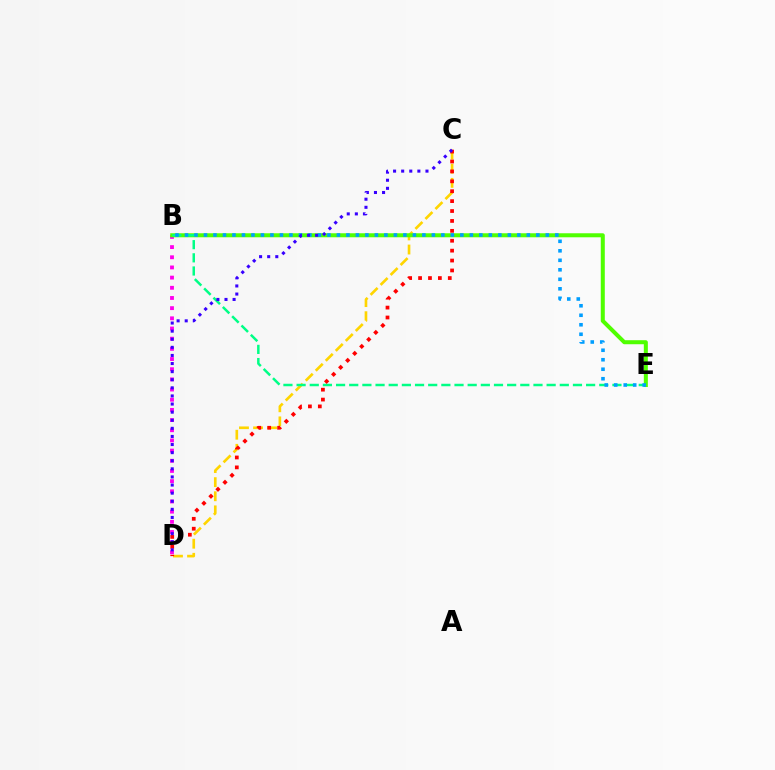{('C', 'D'): [{'color': '#ffd500', 'line_style': 'dashed', 'thickness': 1.92}, {'color': '#ff0000', 'line_style': 'dotted', 'thickness': 2.69}, {'color': '#3700ff', 'line_style': 'dotted', 'thickness': 2.2}], ('B', 'D'): [{'color': '#ff00ed', 'line_style': 'dotted', 'thickness': 2.76}], ('B', 'E'): [{'color': '#4fff00', 'line_style': 'solid', 'thickness': 2.9}, {'color': '#00ff86', 'line_style': 'dashed', 'thickness': 1.79}, {'color': '#009eff', 'line_style': 'dotted', 'thickness': 2.58}]}